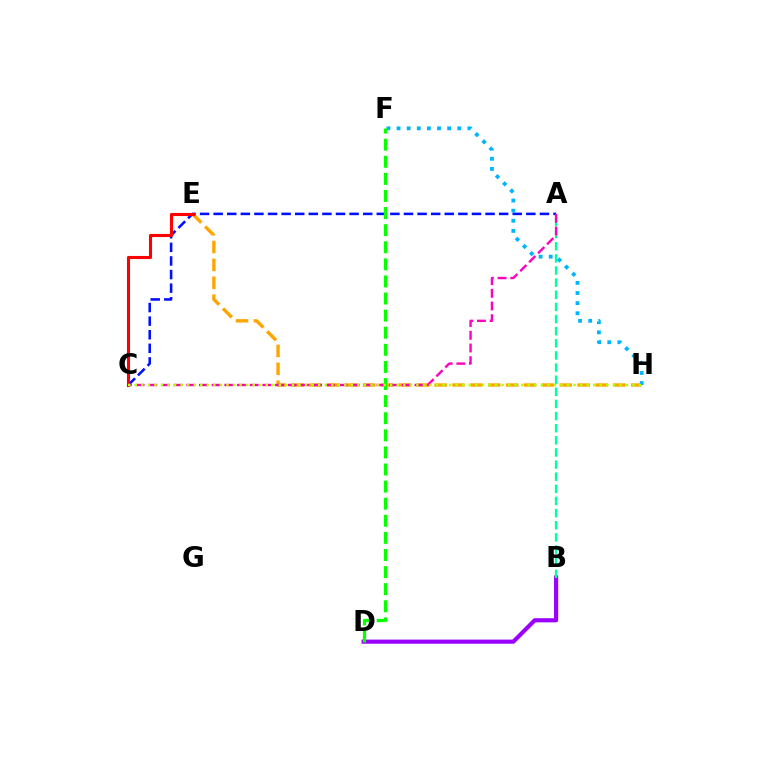{('E', 'H'): [{'color': '#ffa500', 'line_style': 'dashed', 'thickness': 2.43}], ('A', 'C'): [{'color': '#0010ff', 'line_style': 'dashed', 'thickness': 1.85}, {'color': '#ff00bd', 'line_style': 'dashed', 'thickness': 1.72}], ('C', 'E'): [{'color': '#ff0000', 'line_style': 'solid', 'thickness': 2.23}], ('B', 'D'): [{'color': '#9b00ff', 'line_style': 'solid', 'thickness': 2.99}], ('A', 'B'): [{'color': '#00ff9d', 'line_style': 'dashed', 'thickness': 1.65}], ('F', 'H'): [{'color': '#00b5ff', 'line_style': 'dotted', 'thickness': 2.75}], ('D', 'F'): [{'color': '#08ff00', 'line_style': 'dashed', 'thickness': 2.32}], ('C', 'H'): [{'color': '#b3ff00', 'line_style': 'dotted', 'thickness': 1.78}]}